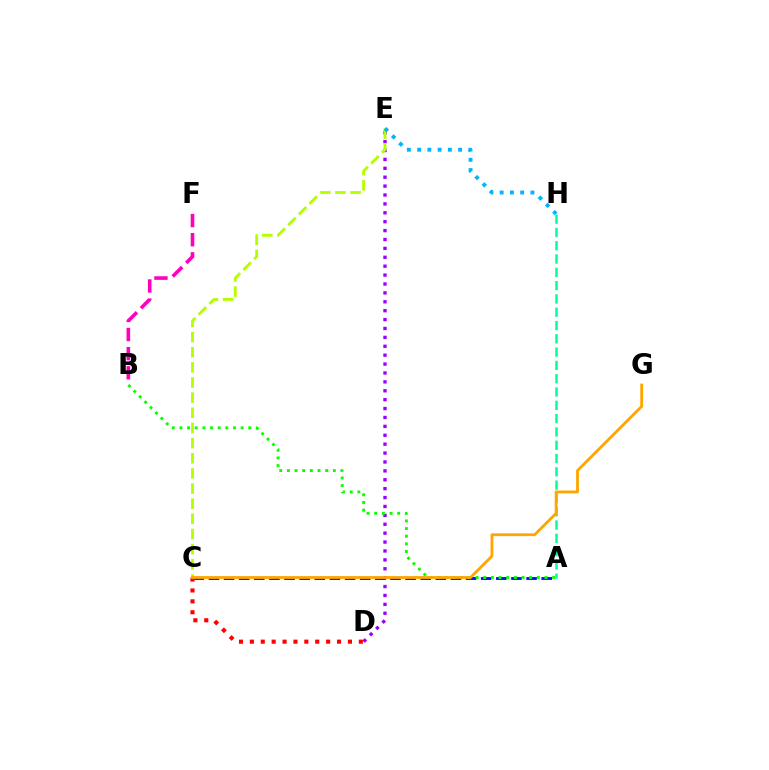{('D', 'E'): [{'color': '#9b00ff', 'line_style': 'dotted', 'thickness': 2.42}], ('C', 'E'): [{'color': '#b3ff00', 'line_style': 'dashed', 'thickness': 2.06}], ('B', 'F'): [{'color': '#ff00bd', 'line_style': 'dashed', 'thickness': 2.6}], ('A', 'C'): [{'color': '#0010ff', 'line_style': 'dashed', 'thickness': 2.06}], ('A', 'B'): [{'color': '#08ff00', 'line_style': 'dotted', 'thickness': 2.08}], ('E', 'H'): [{'color': '#00b5ff', 'line_style': 'dotted', 'thickness': 2.79}], ('A', 'H'): [{'color': '#00ff9d', 'line_style': 'dashed', 'thickness': 1.81}], ('C', 'D'): [{'color': '#ff0000', 'line_style': 'dotted', 'thickness': 2.96}], ('C', 'G'): [{'color': '#ffa500', 'line_style': 'solid', 'thickness': 2.02}]}